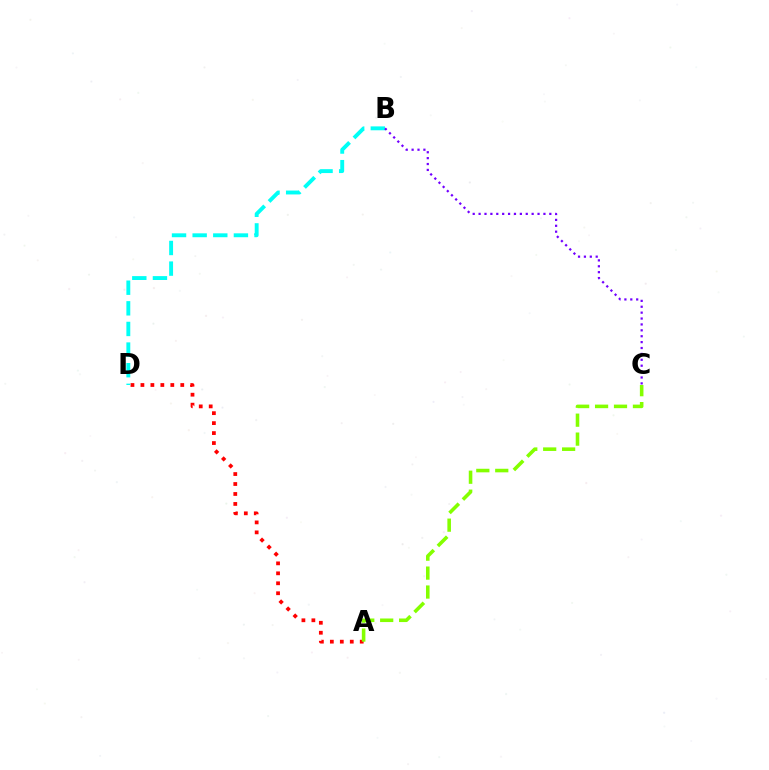{('A', 'D'): [{'color': '#ff0000', 'line_style': 'dotted', 'thickness': 2.71}], ('B', 'D'): [{'color': '#00fff6', 'line_style': 'dashed', 'thickness': 2.8}], ('B', 'C'): [{'color': '#7200ff', 'line_style': 'dotted', 'thickness': 1.6}], ('A', 'C'): [{'color': '#84ff00', 'line_style': 'dashed', 'thickness': 2.57}]}